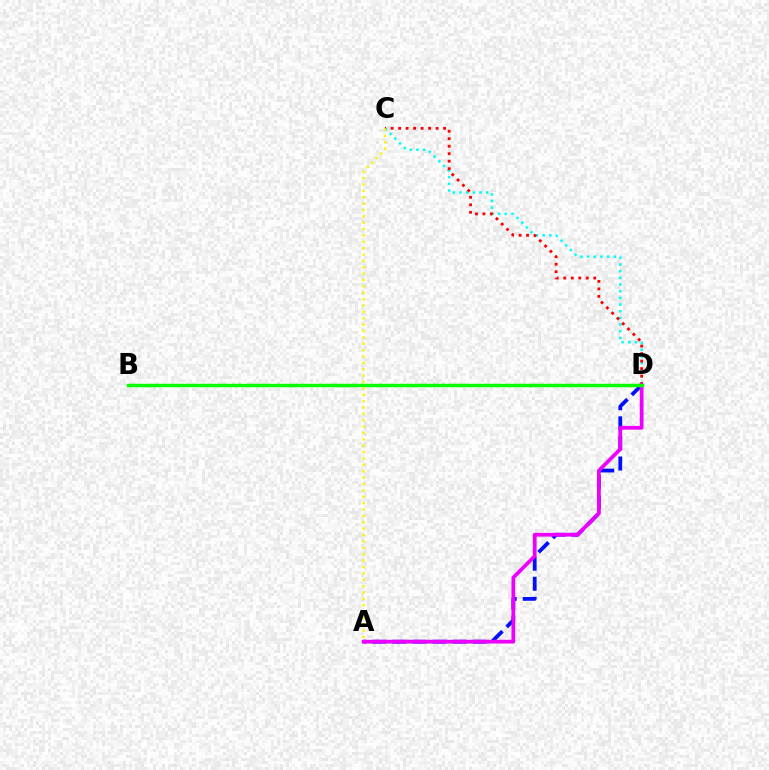{('C', 'D'): [{'color': '#00fff6', 'line_style': 'dotted', 'thickness': 1.81}, {'color': '#ff0000', 'line_style': 'dotted', 'thickness': 2.04}], ('A', 'D'): [{'color': '#0010ff', 'line_style': 'dashed', 'thickness': 2.73}, {'color': '#ee00ff', 'line_style': 'solid', 'thickness': 2.69}], ('B', 'D'): [{'color': '#08ff00', 'line_style': 'solid', 'thickness': 2.49}], ('A', 'C'): [{'color': '#fcf500', 'line_style': 'dotted', 'thickness': 1.73}]}